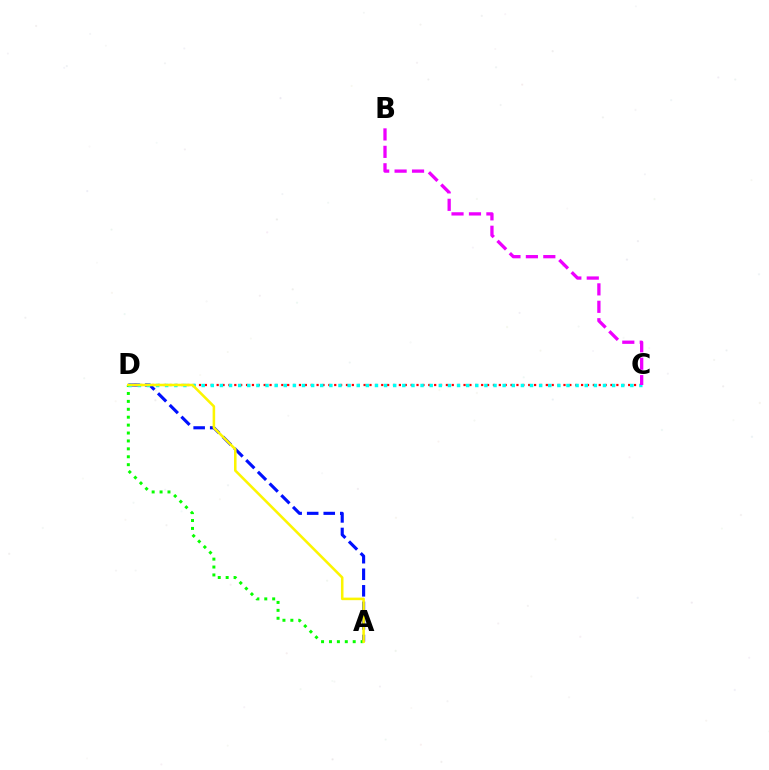{('C', 'D'): [{'color': '#ff0000', 'line_style': 'dotted', 'thickness': 1.6}, {'color': '#00fff6', 'line_style': 'dotted', 'thickness': 2.48}], ('A', 'D'): [{'color': '#0010ff', 'line_style': 'dashed', 'thickness': 2.25}, {'color': '#08ff00', 'line_style': 'dotted', 'thickness': 2.15}, {'color': '#fcf500', 'line_style': 'solid', 'thickness': 1.83}], ('B', 'C'): [{'color': '#ee00ff', 'line_style': 'dashed', 'thickness': 2.37}]}